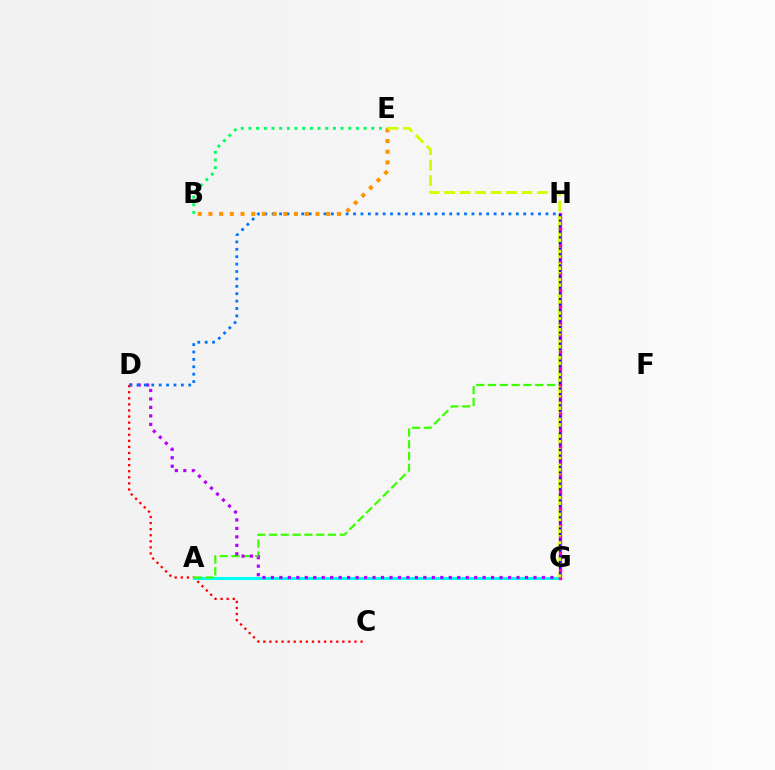{('C', 'D'): [{'color': '#ff0000', 'line_style': 'dotted', 'thickness': 1.65}], ('A', 'G'): [{'color': '#00fff6', 'line_style': 'solid', 'thickness': 2.2}], ('A', 'H'): [{'color': '#3dff00', 'line_style': 'dashed', 'thickness': 1.6}], ('D', 'G'): [{'color': '#b900ff', 'line_style': 'dotted', 'thickness': 2.3}], ('G', 'H'): [{'color': '#ff00ac', 'line_style': 'solid', 'thickness': 2.4}, {'color': '#2500ff', 'line_style': 'dotted', 'thickness': 1.52}], ('D', 'H'): [{'color': '#0074ff', 'line_style': 'dotted', 'thickness': 2.01}], ('B', 'E'): [{'color': '#00ff5c', 'line_style': 'dotted', 'thickness': 2.09}, {'color': '#ff9400', 'line_style': 'dotted', 'thickness': 2.91}], ('E', 'G'): [{'color': '#d1ff00', 'line_style': 'dashed', 'thickness': 2.1}]}